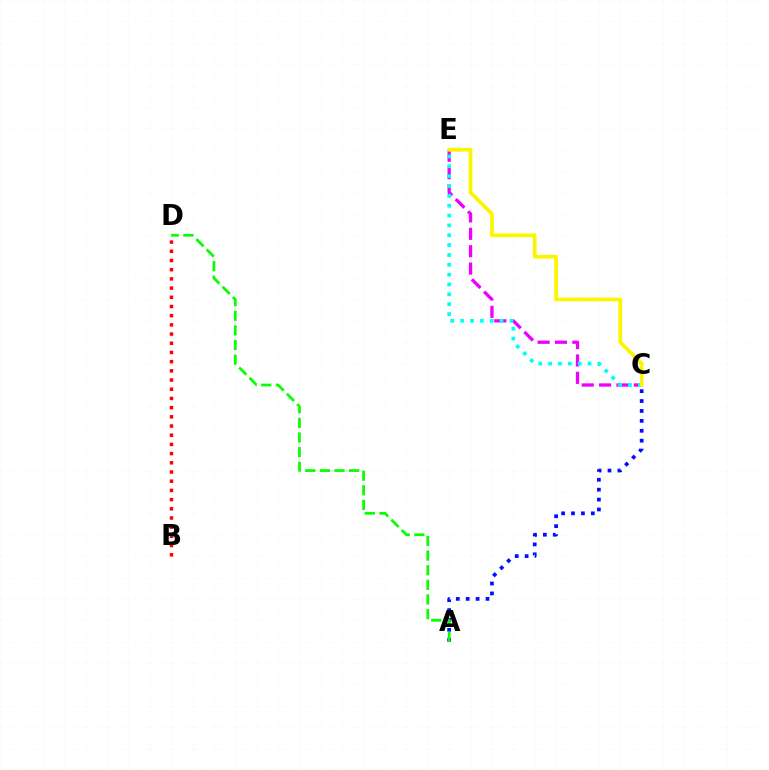{('C', 'E'): [{'color': '#ee00ff', 'line_style': 'dashed', 'thickness': 2.36}, {'color': '#00fff6', 'line_style': 'dotted', 'thickness': 2.68}, {'color': '#fcf500', 'line_style': 'solid', 'thickness': 2.69}], ('A', 'C'): [{'color': '#0010ff', 'line_style': 'dotted', 'thickness': 2.69}], ('A', 'D'): [{'color': '#08ff00', 'line_style': 'dashed', 'thickness': 1.99}], ('B', 'D'): [{'color': '#ff0000', 'line_style': 'dotted', 'thickness': 2.5}]}